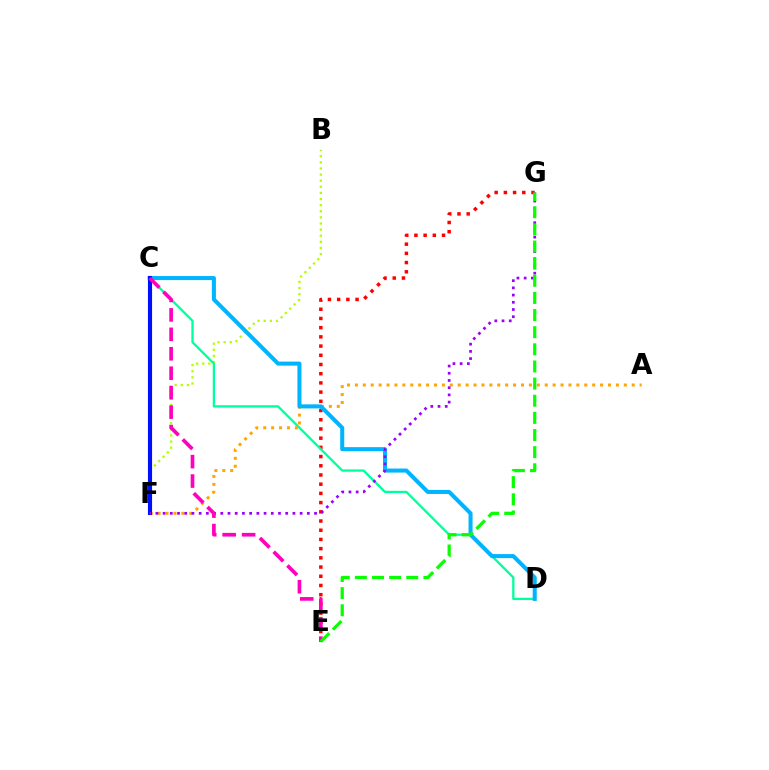{('B', 'F'): [{'color': '#b3ff00', 'line_style': 'dotted', 'thickness': 1.66}], ('E', 'G'): [{'color': '#ff0000', 'line_style': 'dotted', 'thickness': 2.5}, {'color': '#08ff00', 'line_style': 'dashed', 'thickness': 2.33}], ('C', 'D'): [{'color': '#00ff9d', 'line_style': 'solid', 'thickness': 1.66}, {'color': '#00b5ff', 'line_style': 'solid', 'thickness': 2.91}], ('A', 'F'): [{'color': '#ffa500', 'line_style': 'dotted', 'thickness': 2.15}], ('C', 'F'): [{'color': '#0010ff', 'line_style': 'solid', 'thickness': 2.97}], ('F', 'G'): [{'color': '#9b00ff', 'line_style': 'dotted', 'thickness': 1.96}], ('C', 'E'): [{'color': '#ff00bd', 'line_style': 'dashed', 'thickness': 2.64}]}